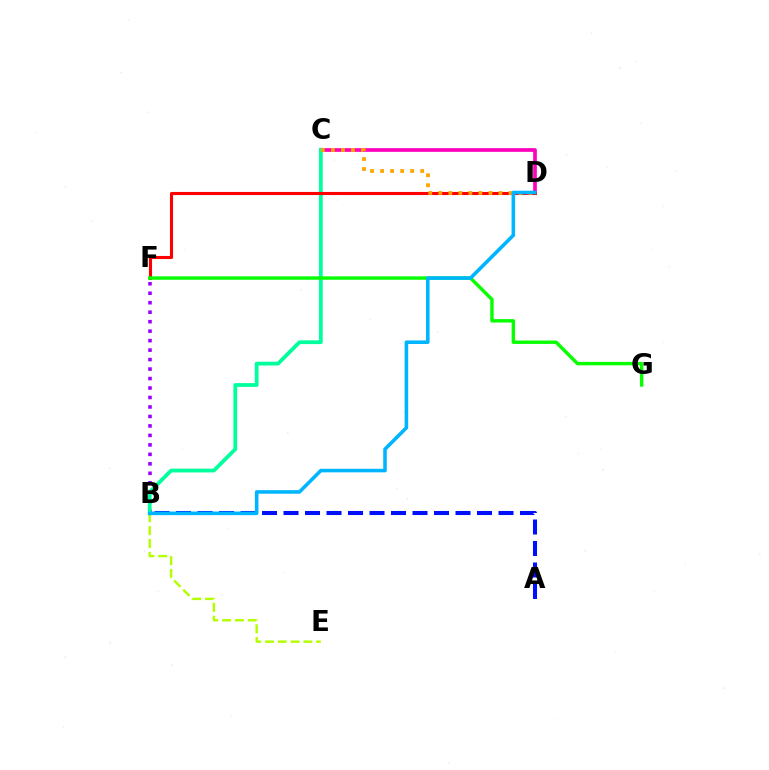{('C', 'D'): [{'color': '#ff00bd', 'line_style': 'solid', 'thickness': 2.65}, {'color': '#ffa500', 'line_style': 'dotted', 'thickness': 2.72}], ('A', 'B'): [{'color': '#0010ff', 'line_style': 'dashed', 'thickness': 2.92}], ('B', 'E'): [{'color': '#b3ff00', 'line_style': 'dashed', 'thickness': 1.74}], ('B', 'F'): [{'color': '#9b00ff', 'line_style': 'dotted', 'thickness': 2.57}], ('B', 'C'): [{'color': '#00ff9d', 'line_style': 'solid', 'thickness': 2.72}], ('D', 'F'): [{'color': '#ff0000', 'line_style': 'solid', 'thickness': 2.22}], ('F', 'G'): [{'color': '#08ff00', 'line_style': 'solid', 'thickness': 2.46}], ('B', 'D'): [{'color': '#00b5ff', 'line_style': 'solid', 'thickness': 2.57}]}